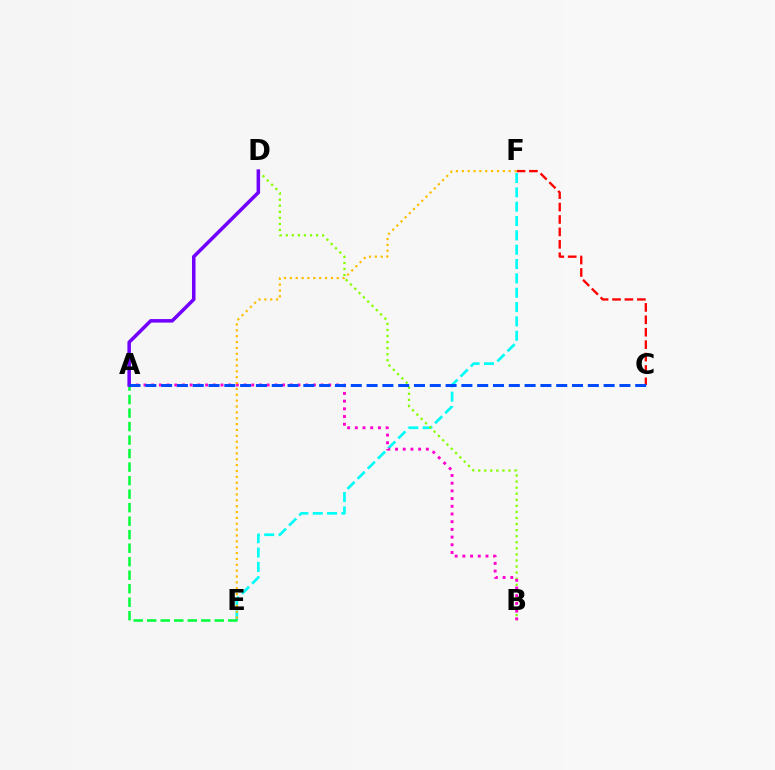{('C', 'F'): [{'color': '#ff0000', 'line_style': 'dashed', 'thickness': 1.69}], ('E', 'F'): [{'color': '#00fff6', 'line_style': 'dashed', 'thickness': 1.95}, {'color': '#ffbd00', 'line_style': 'dotted', 'thickness': 1.59}], ('B', 'D'): [{'color': '#84ff00', 'line_style': 'dotted', 'thickness': 1.65}], ('A', 'E'): [{'color': '#00ff39', 'line_style': 'dashed', 'thickness': 1.84}], ('A', 'B'): [{'color': '#ff00cf', 'line_style': 'dotted', 'thickness': 2.09}], ('A', 'D'): [{'color': '#7200ff', 'line_style': 'solid', 'thickness': 2.54}], ('A', 'C'): [{'color': '#004bff', 'line_style': 'dashed', 'thickness': 2.15}]}